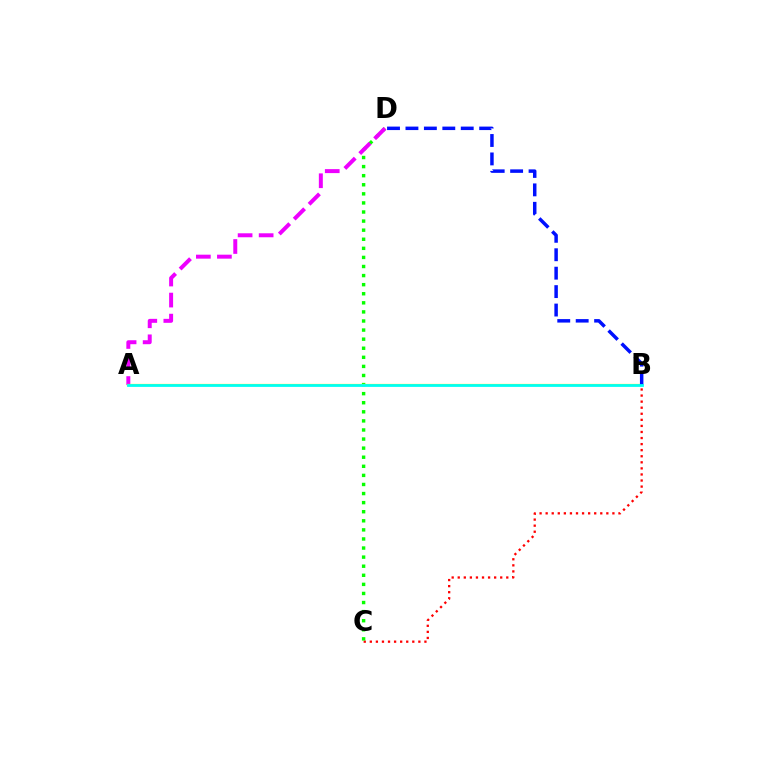{('B', 'C'): [{'color': '#ff0000', 'line_style': 'dotted', 'thickness': 1.65}], ('C', 'D'): [{'color': '#08ff00', 'line_style': 'dotted', 'thickness': 2.47}], ('A', 'D'): [{'color': '#ee00ff', 'line_style': 'dashed', 'thickness': 2.86}], ('A', 'B'): [{'color': '#fcf500', 'line_style': 'solid', 'thickness': 1.61}, {'color': '#00fff6', 'line_style': 'solid', 'thickness': 2.0}], ('B', 'D'): [{'color': '#0010ff', 'line_style': 'dashed', 'thickness': 2.5}]}